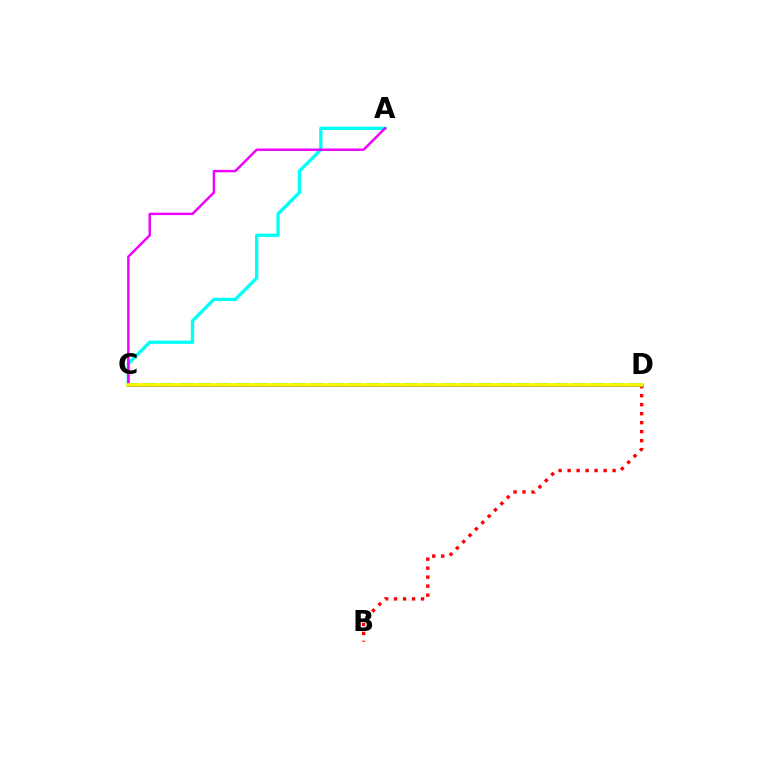{('B', 'D'): [{'color': '#ff0000', 'line_style': 'dotted', 'thickness': 2.44}], ('A', 'C'): [{'color': '#00fff6', 'line_style': 'solid', 'thickness': 2.39}, {'color': '#ee00ff', 'line_style': 'solid', 'thickness': 1.75}], ('C', 'D'): [{'color': '#08ff00', 'line_style': 'dashed', 'thickness': 2.54}, {'color': '#0010ff', 'line_style': 'solid', 'thickness': 2.03}, {'color': '#fcf500', 'line_style': 'solid', 'thickness': 2.57}]}